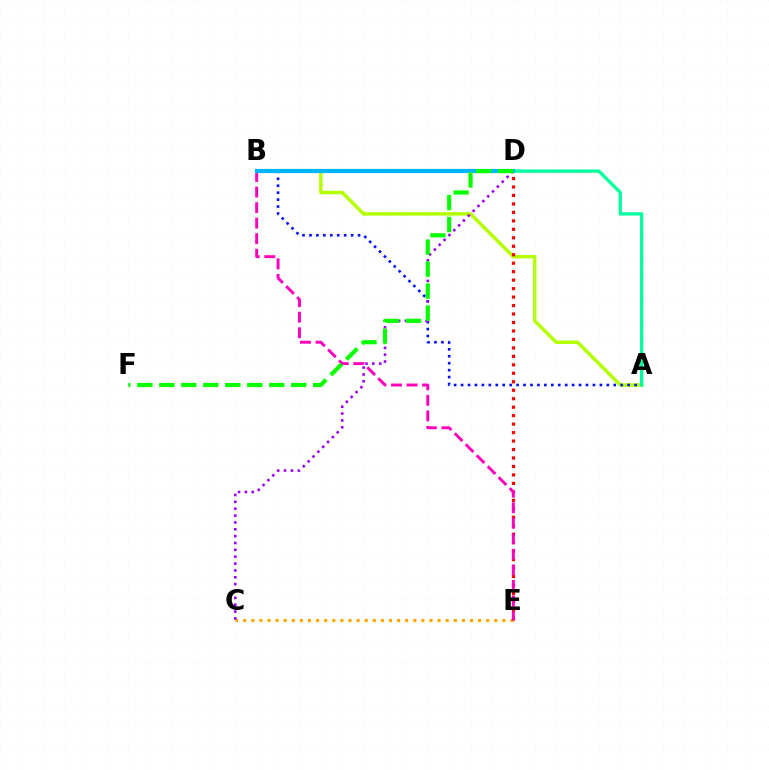{('C', 'E'): [{'color': '#ffa500', 'line_style': 'dotted', 'thickness': 2.2}], ('A', 'B'): [{'color': '#b3ff00', 'line_style': 'solid', 'thickness': 2.51}, {'color': '#0010ff', 'line_style': 'dotted', 'thickness': 1.89}], ('D', 'E'): [{'color': '#ff0000', 'line_style': 'dotted', 'thickness': 2.3}], ('C', 'D'): [{'color': '#9b00ff', 'line_style': 'dotted', 'thickness': 1.86}], ('B', 'E'): [{'color': '#ff00bd', 'line_style': 'dashed', 'thickness': 2.11}], ('A', 'D'): [{'color': '#00ff9d', 'line_style': 'solid', 'thickness': 2.37}], ('B', 'D'): [{'color': '#00b5ff', 'line_style': 'solid', 'thickness': 3.0}], ('D', 'F'): [{'color': '#08ff00', 'line_style': 'dashed', 'thickness': 2.99}]}